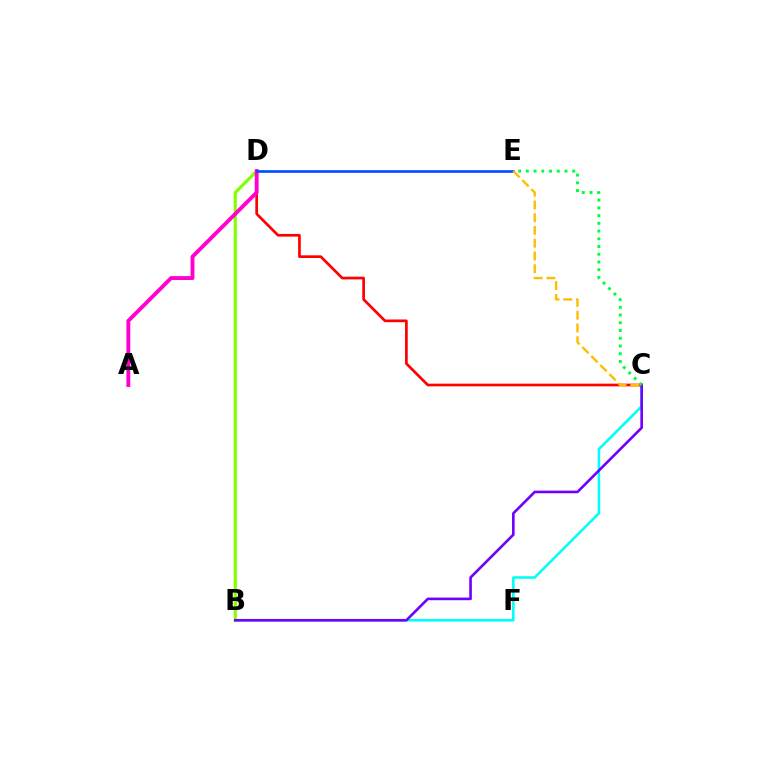{('B', 'C'): [{'color': '#00fff6', 'line_style': 'solid', 'thickness': 1.84}, {'color': '#7200ff', 'line_style': 'solid', 'thickness': 1.89}], ('B', 'D'): [{'color': '#84ff00', 'line_style': 'solid', 'thickness': 2.28}], ('C', 'D'): [{'color': '#ff0000', 'line_style': 'solid', 'thickness': 1.94}], ('A', 'D'): [{'color': '#ff00cf', 'line_style': 'solid', 'thickness': 2.79}], ('D', 'E'): [{'color': '#004bff', 'line_style': 'solid', 'thickness': 1.89}], ('C', 'E'): [{'color': '#00ff39', 'line_style': 'dotted', 'thickness': 2.1}, {'color': '#ffbd00', 'line_style': 'dashed', 'thickness': 1.73}]}